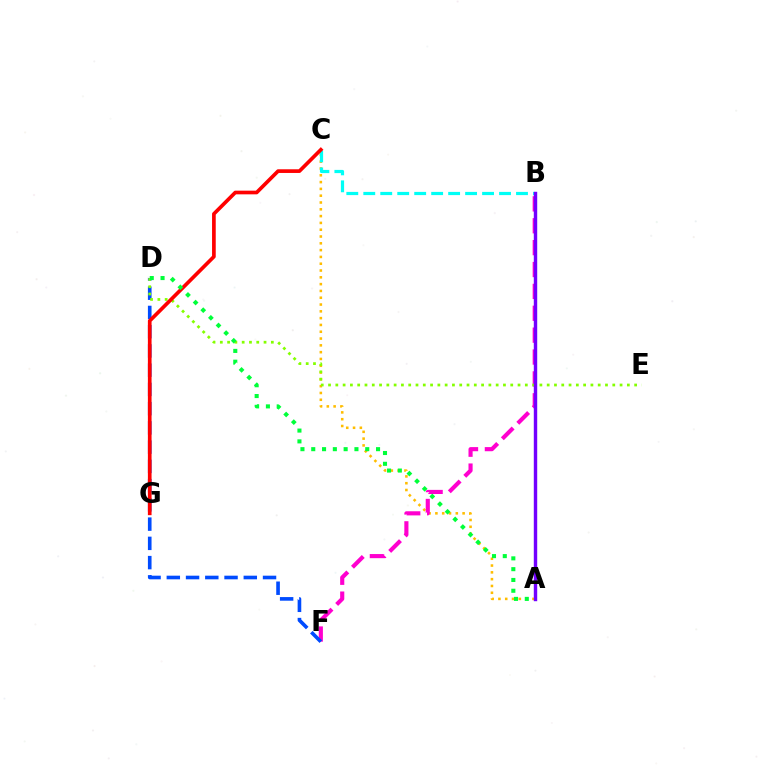{('A', 'C'): [{'color': '#ffbd00', 'line_style': 'dotted', 'thickness': 1.85}], ('B', 'F'): [{'color': '#ff00cf', 'line_style': 'dashed', 'thickness': 2.97}], ('D', 'F'): [{'color': '#004bff', 'line_style': 'dashed', 'thickness': 2.61}], ('B', 'C'): [{'color': '#00fff6', 'line_style': 'dashed', 'thickness': 2.31}], ('D', 'E'): [{'color': '#84ff00', 'line_style': 'dotted', 'thickness': 1.98}], ('C', 'G'): [{'color': '#ff0000', 'line_style': 'solid', 'thickness': 2.65}], ('A', 'D'): [{'color': '#00ff39', 'line_style': 'dotted', 'thickness': 2.93}], ('A', 'B'): [{'color': '#7200ff', 'line_style': 'solid', 'thickness': 2.46}]}